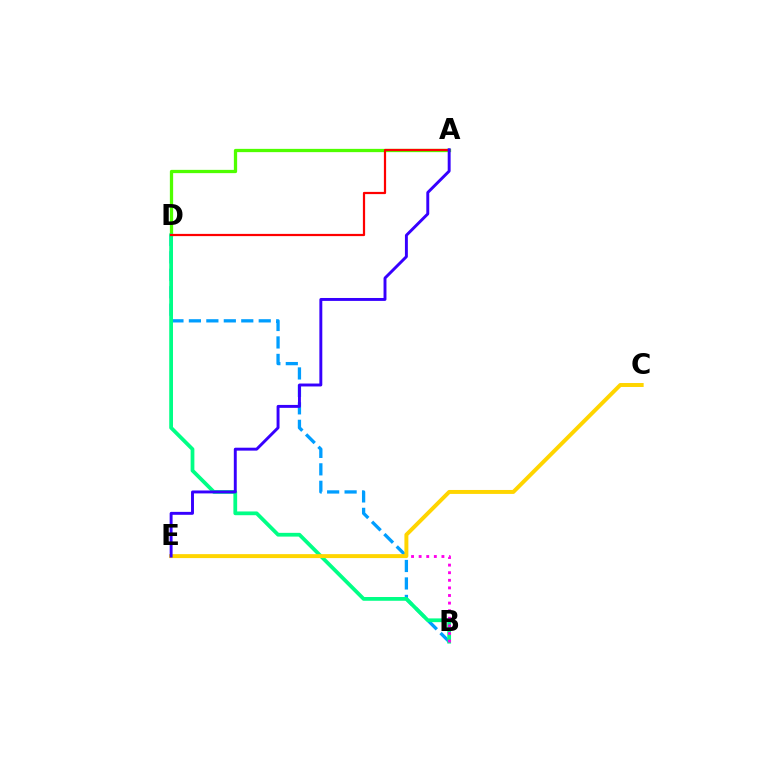{('A', 'D'): [{'color': '#4fff00', 'line_style': 'solid', 'thickness': 2.36}, {'color': '#ff0000', 'line_style': 'solid', 'thickness': 1.6}], ('B', 'D'): [{'color': '#009eff', 'line_style': 'dashed', 'thickness': 2.37}, {'color': '#00ff86', 'line_style': 'solid', 'thickness': 2.71}], ('B', 'E'): [{'color': '#ff00ed', 'line_style': 'dotted', 'thickness': 2.06}], ('C', 'E'): [{'color': '#ffd500', 'line_style': 'solid', 'thickness': 2.84}], ('A', 'E'): [{'color': '#3700ff', 'line_style': 'solid', 'thickness': 2.11}]}